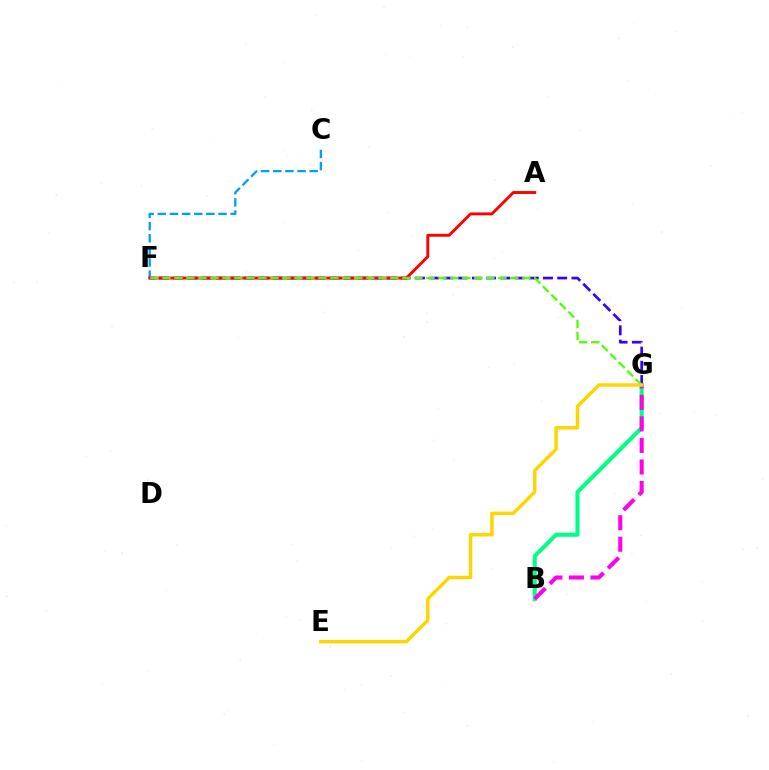{('B', 'G'): [{'color': '#00ff86', 'line_style': 'solid', 'thickness': 2.95}, {'color': '#ff00ed', 'line_style': 'dashed', 'thickness': 2.92}], ('F', 'G'): [{'color': '#3700ff', 'line_style': 'dashed', 'thickness': 1.93}, {'color': '#4fff00', 'line_style': 'dashed', 'thickness': 1.63}], ('C', 'F'): [{'color': '#009eff', 'line_style': 'dashed', 'thickness': 1.65}], ('A', 'F'): [{'color': '#ff0000', 'line_style': 'solid', 'thickness': 2.08}], ('E', 'G'): [{'color': '#ffd500', 'line_style': 'solid', 'thickness': 2.49}]}